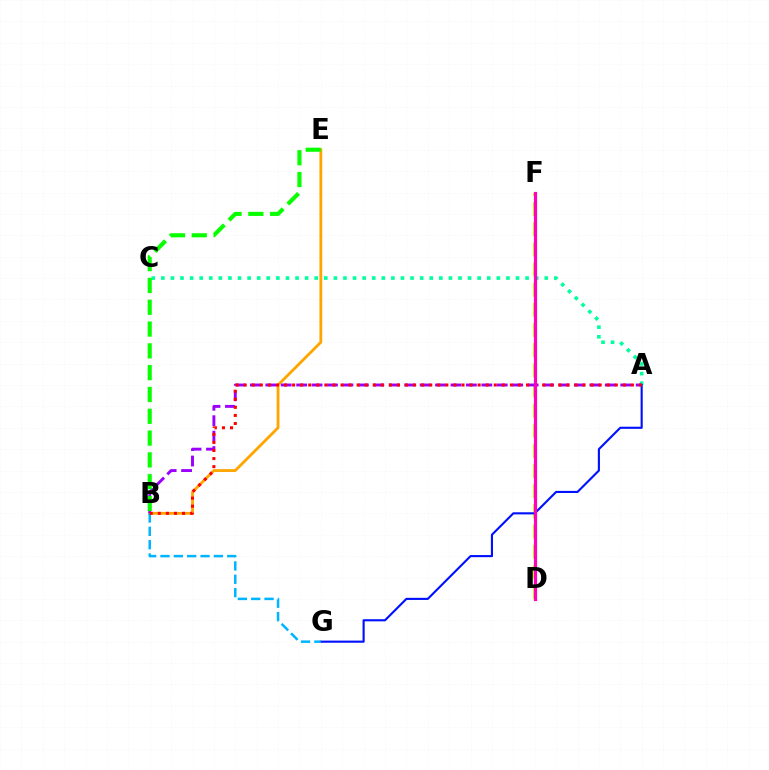{('D', 'F'): [{'color': '#b3ff00', 'line_style': 'dashed', 'thickness': 2.74}, {'color': '#ff00bd', 'line_style': 'solid', 'thickness': 2.28}], ('B', 'E'): [{'color': '#ffa500', 'line_style': 'solid', 'thickness': 2.03}, {'color': '#08ff00', 'line_style': 'dashed', 'thickness': 2.96}], ('A', 'C'): [{'color': '#00ff9d', 'line_style': 'dotted', 'thickness': 2.6}], ('A', 'G'): [{'color': '#0010ff', 'line_style': 'solid', 'thickness': 1.53}], ('B', 'G'): [{'color': '#00b5ff', 'line_style': 'dashed', 'thickness': 1.81}], ('A', 'B'): [{'color': '#9b00ff', 'line_style': 'dashed', 'thickness': 2.1}, {'color': '#ff0000', 'line_style': 'dotted', 'thickness': 2.19}]}